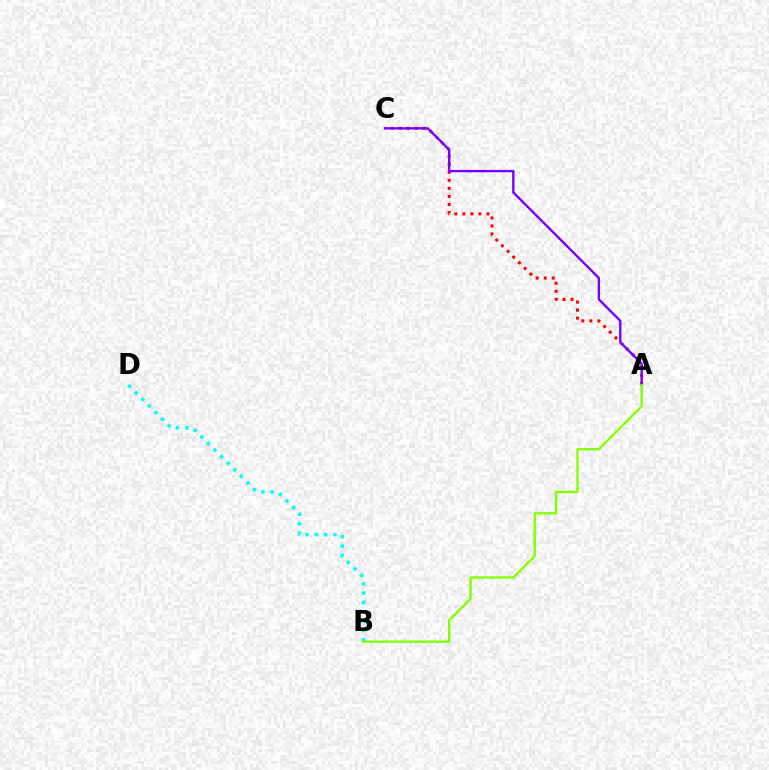{('A', 'C'): [{'color': '#ff0000', 'line_style': 'dotted', 'thickness': 2.18}, {'color': '#7200ff', 'line_style': 'solid', 'thickness': 1.69}], ('B', 'D'): [{'color': '#00fff6', 'line_style': 'dotted', 'thickness': 2.53}], ('A', 'B'): [{'color': '#84ff00', 'line_style': 'solid', 'thickness': 1.68}]}